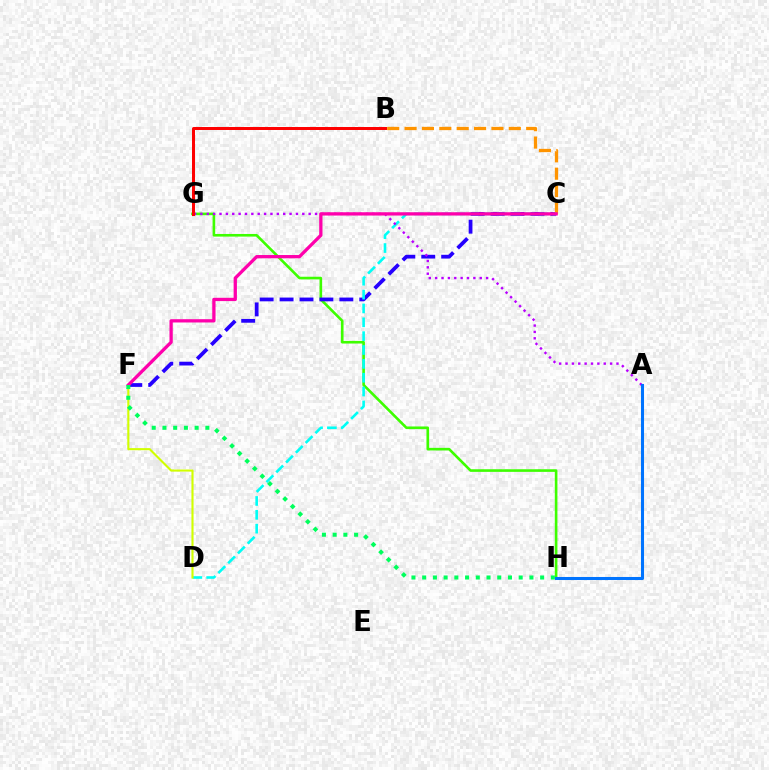{('G', 'H'): [{'color': '#3dff00', 'line_style': 'solid', 'thickness': 1.89}], ('C', 'F'): [{'color': '#2500ff', 'line_style': 'dashed', 'thickness': 2.71}, {'color': '#ff00ac', 'line_style': 'solid', 'thickness': 2.37}], ('B', 'C'): [{'color': '#ff9400', 'line_style': 'dashed', 'thickness': 2.36}], ('C', 'D'): [{'color': '#00fff6', 'line_style': 'dashed', 'thickness': 1.88}], ('D', 'F'): [{'color': '#d1ff00', 'line_style': 'solid', 'thickness': 1.52}], ('A', 'G'): [{'color': '#b900ff', 'line_style': 'dotted', 'thickness': 1.73}], ('B', 'G'): [{'color': '#ff0000', 'line_style': 'solid', 'thickness': 2.15}], ('A', 'H'): [{'color': '#0074ff', 'line_style': 'solid', 'thickness': 2.19}], ('F', 'H'): [{'color': '#00ff5c', 'line_style': 'dotted', 'thickness': 2.91}]}